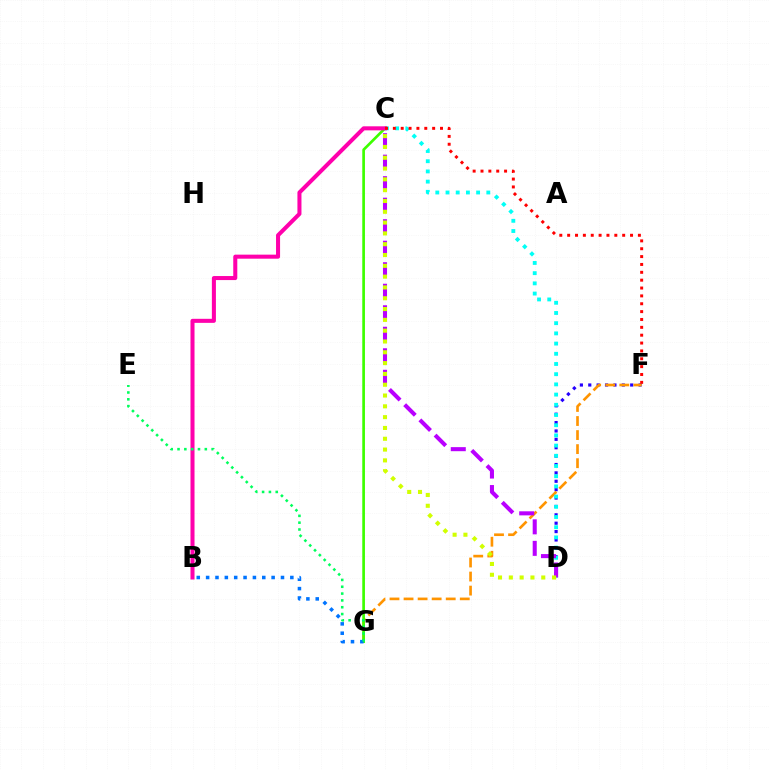{('D', 'F'): [{'color': '#2500ff', 'line_style': 'dotted', 'thickness': 2.28}], ('F', 'G'): [{'color': '#ff9400', 'line_style': 'dashed', 'thickness': 1.91}], ('C', 'G'): [{'color': '#3dff00', 'line_style': 'solid', 'thickness': 1.93}], ('C', 'D'): [{'color': '#00fff6', 'line_style': 'dotted', 'thickness': 2.77}, {'color': '#b900ff', 'line_style': 'dashed', 'thickness': 2.92}, {'color': '#d1ff00', 'line_style': 'dotted', 'thickness': 2.94}], ('B', 'C'): [{'color': '#ff00ac', 'line_style': 'solid', 'thickness': 2.91}], ('C', 'F'): [{'color': '#ff0000', 'line_style': 'dotted', 'thickness': 2.14}], ('B', 'G'): [{'color': '#0074ff', 'line_style': 'dotted', 'thickness': 2.54}], ('E', 'G'): [{'color': '#00ff5c', 'line_style': 'dotted', 'thickness': 1.85}]}